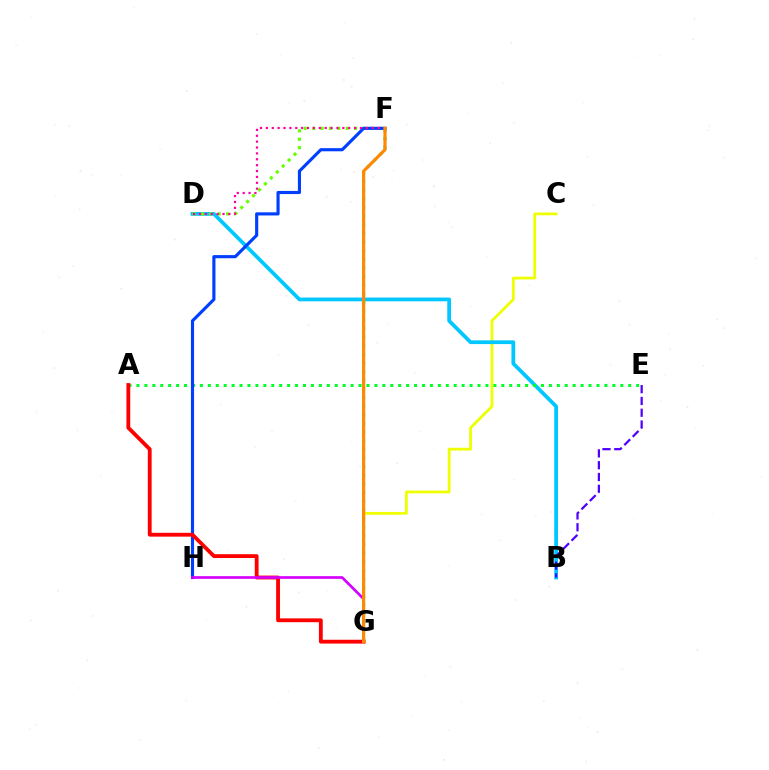{('F', 'G'): [{'color': '#00ffaf', 'line_style': 'dotted', 'thickness': 2.35}, {'color': '#ff8800', 'line_style': 'solid', 'thickness': 2.28}], ('C', 'G'): [{'color': '#eeff00', 'line_style': 'solid', 'thickness': 2.0}], ('B', 'D'): [{'color': '#00c7ff', 'line_style': 'solid', 'thickness': 2.71}], ('A', 'E'): [{'color': '#00ff27', 'line_style': 'dotted', 'thickness': 2.16}], ('D', 'F'): [{'color': '#66ff00', 'line_style': 'dotted', 'thickness': 2.28}, {'color': '#ff00a0', 'line_style': 'dotted', 'thickness': 1.6}], ('B', 'E'): [{'color': '#4f00ff', 'line_style': 'dashed', 'thickness': 1.6}], ('F', 'H'): [{'color': '#003fff', 'line_style': 'solid', 'thickness': 2.26}], ('A', 'G'): [{'color': '#ff0000', 'line_style': 'solid', 'thickness': 2.75}], ('G', 'H'): [{'color': '#d600ff', 'line_style': 'solid', 'thickness': 1.93}]}